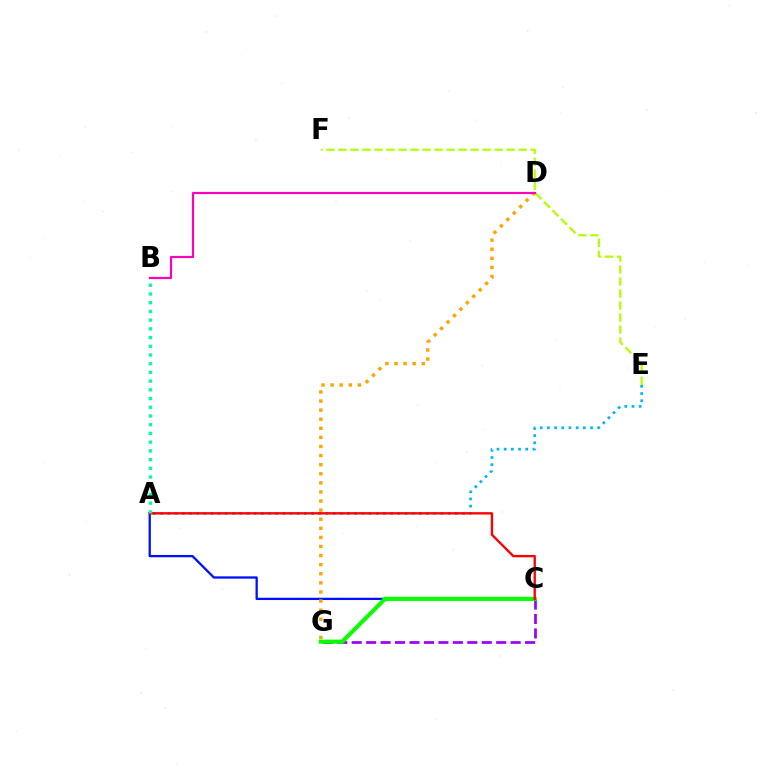{('E', 'F'): [{'color': '#b3ff00', 'line_style': 'dashed', 'thickness': 1.63}], ('A', 'C'): [{'color': '#0010ff', 'line_style': 'solid', 'thickness': 1.65}, {'color': '#ff0000', 'line_style': 'solid', 'thickness': 1.7}], ('C', 'G'): [{'color': '#9b00ff', 'line_style': 'dashed', 'thickness': 1.96}, {'color': '#08ff00', 'line_style': 'solid', 'thickness': 2.96}], ('D', 'G'): [{'color': '#ffa500', 'line_style': 'dotted', 'thickness': 2.47}], ('A', 'E'): [{'color': '#00b5ff', 'line_style': 'dotted', 'thickness': 1.95}], ('B', 'D'): [{'color': '#ff00bd', 'line_style': 'solid', 'thickness': 1.56}], ('A', 'B'): [{'color': '#00ff9d', 'line_style': 'dotted', 'thickness': 2.37}]}